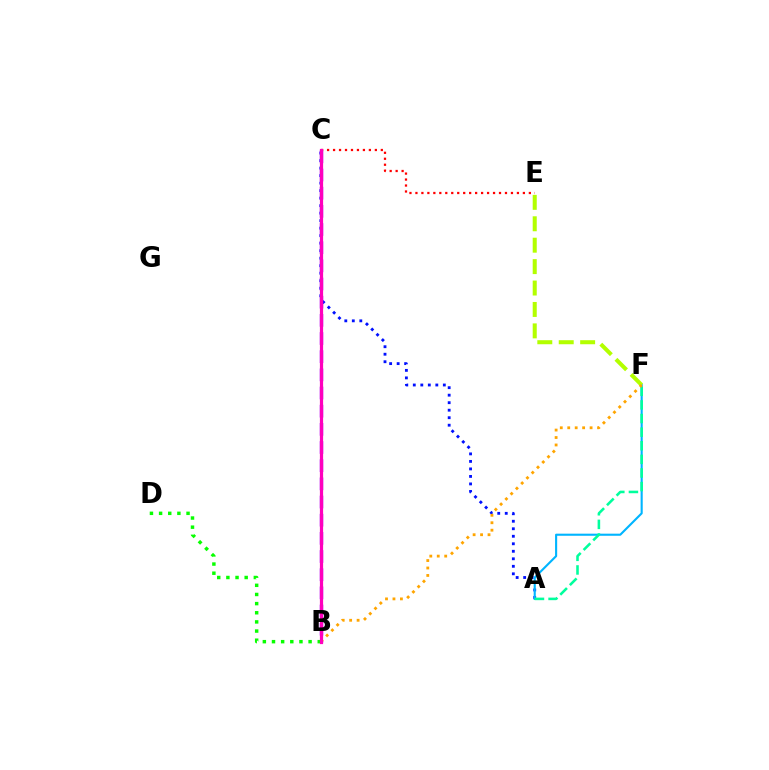{('A', 'C'): [{'color': '#0010ff', 'line_style': 'dotted', 'thickness': 2.04}], ('B', 'C'): [{'color': '#9b00ff', 'line_style': 'dashed', 'thickness': 2.47}, {'color': '#ff00bd', 'line_style': 'solid', 'thickness': 2.31}], ('A', 'F'): [{'color': '#00b5ff', 'line_style': 'solid', 'thickness': 1.52}, {'color': '#00ff9d', 'line_style': 'dashed', 'thickness': 1.85}], ('E', 'F'): [{'color': '#b3ff00', 'line_style': 'dashed', 'thickness': 2.91}], ('B', 'D'): [{'color': '#08ff00', 'line_style': 'dotted', 'thickness': 2.49}], ('C', 'E'): [{'color': '#ff0000', 'line_style': 'dotted', 'thickness': 1.62}], ('B', 'F'): [{'color': '#ffa500', 'line_style': 'dotted', 'thickness': 2.03}]}